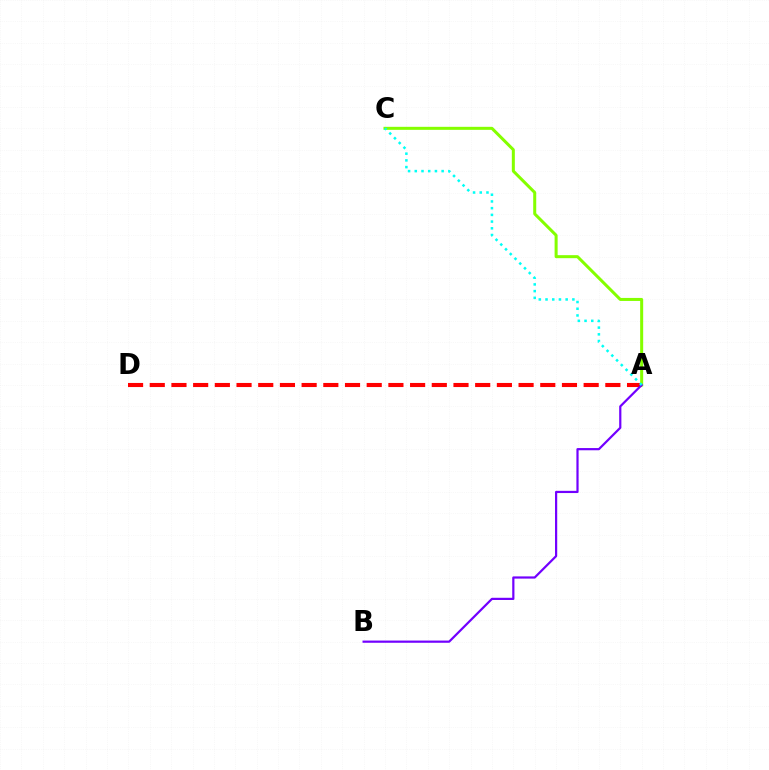{('A', 'D'): [{'color': '#ff0000', 'line_style': 'dashed', 'thickness': 2.95}], ('A', 'C'): [{'color': '#84ff00', 'line_style': 'solid', 'thickness': 2.17}, {'color': '#00fff6', 'line_style': 'dotted', 'thickness': 1.82}], ('A', 'B'): [{'color': '#7200ff', 'line_style': 'solid', 'thickness': 1.59}]}